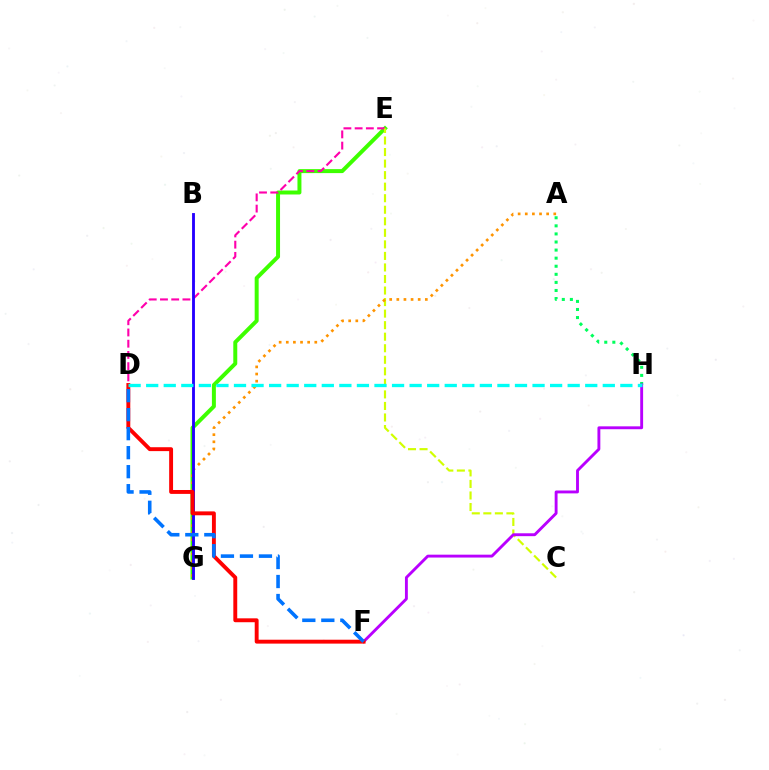{('E', 'G'): [{'color': '#3dff00', 'line_style': 'solid', 'thickness': 2.86}], ('D', 'E'): [{'color': '#ff00ac', 'line_style': 'dashed', 'thickness': 1.53}], ('C', 'E'): [{'color': '#d1ff00', 'line_style': 'dashed', 'thickness': 1.57}], ('A', 'H'): [{'color': '#00ff5c', 'line_style': 'dotted', 'thickness': 2.19}], ('A', 'G'): [{'color': '#ff9400', 'line_style': 'dotted', 'thickness': 1.94}], ('F', 'H'): [{'color': '#b900ff', 'line_style': 'solid', 'thickness': 2.07}], ('B', 'G'): [{'color': '#2500ff', 'line_style': 'solid', 'thickness': 2.06}], ('D', 'F'): [{'color': '#ff0000', 'line_style': 'solid', 'thickness': 2.81}, {'color': '#0074ff', 'line_style': 'dashed', 'thickness': 2.58}], ('D', 'H'): [{'color': '#00fff6', 'line_style': 'dashed', 'thickness': 2.39}]}